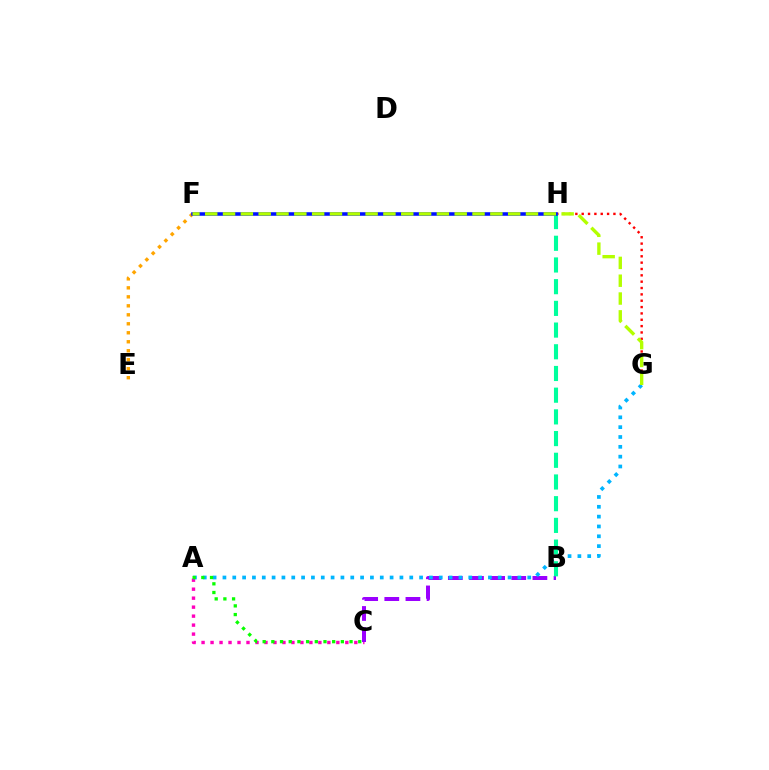{('A', 'C'): [{'color': '#ff00bd', 'line_style': 'dotted', 'thickness': 2.44}, {'color': '#08ff00', 'line_style': 'dotted', 'thickness': 2.36}], ('E', 'F'): [{'color': '#ffa500', 'line_style': 'dotted', 'thickness': 2.44}], ('B', 'C'): [{'color': '#9b00ff', 'line_style': 'dashed', 'thickness': 2.87}], ('G', 'H'): [{'color': '#ff0000', 'line_style': 'dotted', 'thickness': 1.72}], ('A', 'G'): [{'color': '#00b5ff', 'line_style': 'dotted', 'thickness': 2.67}], ('B', 'H'): [{'color': '#00ff9d', 'line_style': 'dashed', 'thickness': 2.95}], ('F', 'H'): [{'color': '#0010ff', 'line_style': 'solid', 'thickness': 2.55}], ('F', 'G'): [{'color': '#b3ff00', 'line_style': 'dashed', 'thickness': 2.42}]}